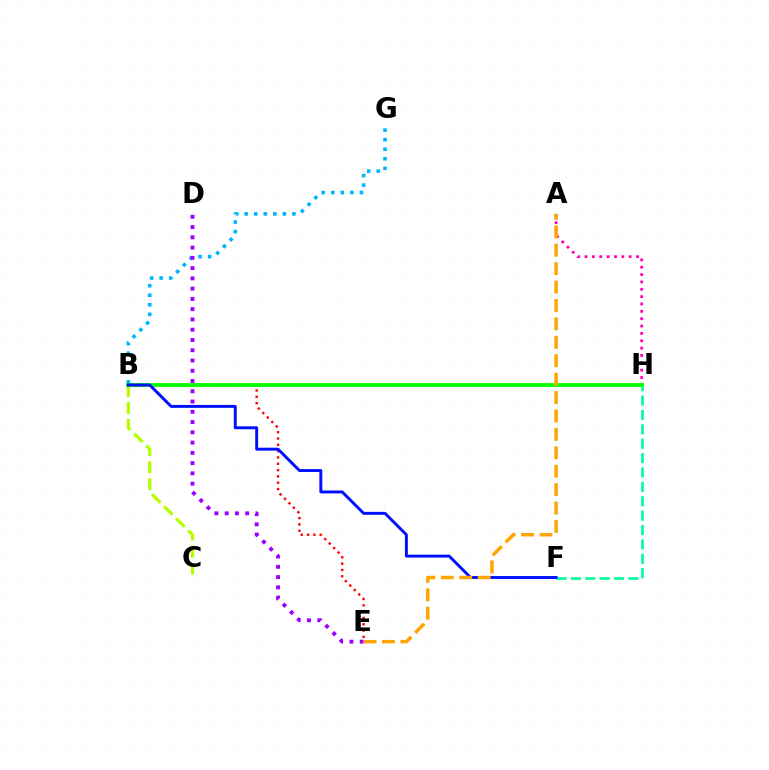{('B', 'G'): [{'color': '#00b5ff', 'line_style': 'dotted', 'thickness': 2.59}], ('D', 'E'): [{'color': '#9b00ff', 'line_style': 'dotted', 'thickness': 2.79}], ('A', 'H'): [{'color': '#ff00bd', 'line_style': 'dotted', 'thickness': 2.0}], ('B', 'E'): [{'color': '#ff0000', 'line_style': 'dotted', 'thickness': 1.72}], ('B', 'C'): [{'color': '#b3ff00', 'line_style': 'dashed', 'thickness': 2.31}], ('F', 'H'): [{'color': '#00ff9d', 'line_style': 'dashed', 'thickness': 1.95}], ('B', 'H'): [{'color': '#08ff00', 'line_style': 'solid', 'thickness': 2.73}], ('B', 'F'): [{'color': '#0010ff', 'line_style': 'solid', 'thickness': 2.11}], ('A', 'E'): [{'color': '#ffa500', 'line_style': 'dashed', 'thickness': 2.5}]}